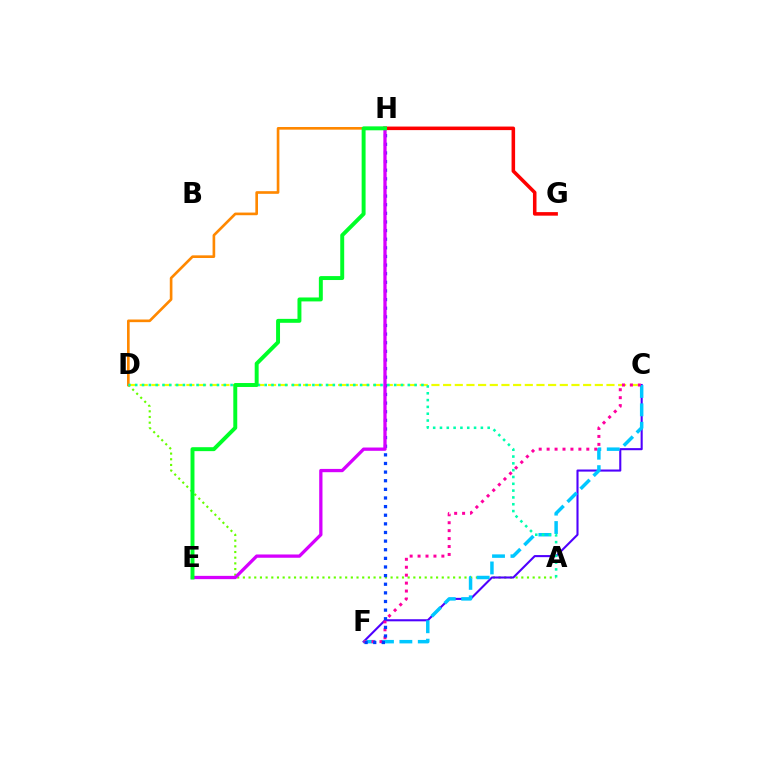{('A', 'D'): [{'color': '#66ff00', 'line_style': 'dotted', 'thickness': 1.54}, {'color': '#00ffaf', 'line_style': 'dotted', 'thickness': 1.85}], ('C', 'D'): [{'color': '#eeff00', 'line_style': 'dashed', 'thickness': 1.59}], ('C', 'F'): [{'color': '#4f00ff', 'line_style': 'solid', 'thickness': 1.51}, {'color': '#00c7ff', 'line_style': 'dashed', 'thickness': 2.5}, {'color': '#ff00a0', 'line_style': 'dotted', 'thickness': 2.16}], ('D', 'H'): [{'color': '#ff8800', 'line_style': 'solid', 'thickness': 1.91}], ('G', 'H'): [{'color': '#ff0000', 'line_style': 'solid', 'thickness': 2.55}], ('F', 'H'): [{'color': '#003fff', 'line_style': 'dotted', 'thickness': 2.34}], ('E', 'H'): [{'color': '#d600ff', 'line_style': 'solid', 'thickness': 2.36}, {'color': '#00ff27', 'line_style': 'solid', 'thickness': 2.84}]}